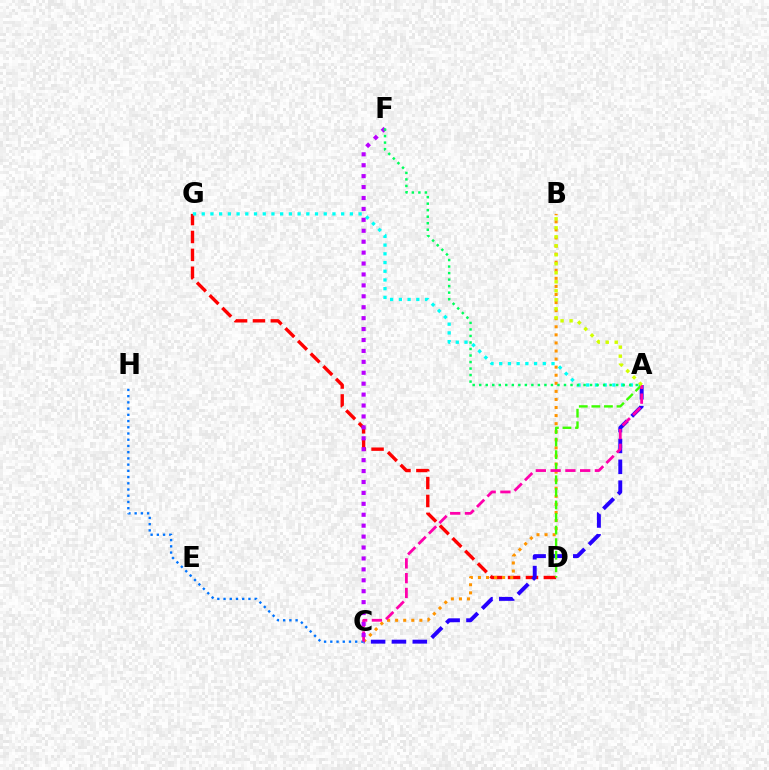{('D', 'G'): [{'color': '#ff0000', 'line_style': 'dashed', 'thickness': 2.43}], ('B', 'C'): [{'color': '#ff9400', 'line_style': 'dotted', 'thickness': 2.19}], ('A', 'G'): [{'color': '#00fff6', 'line_style': 'dotted', 'thickness': 2.37}], ('A', 'C'): [{'color': '#2500ff', 'line_style': 'dashed', 'thickness': 2.83}, {'color': '#ff00ac', 'line_style': 'dashed', 'thickness': 2.01}], ('C', 'H'): [{'color': '#0074ff', 'line_style': 'dotted', 'thickness': 1.69}], ('A', 'D'): [{'color': '#3dff00', 'line_style': 'dashed', 'thickness': 1.71}], ('C', 'F'): [{'color': '#b900ff', 'line_style': 'dotted', 'thickness': 2.97}], ('A', 'F'): [{'color': '#00ff5c', 'line_style': 'dotted', 'thickness': 1.77}], ('A', 'B'): [{'color': '#d1ff00', 'line_style': 'dotted', 'thickness': 2.45}]}